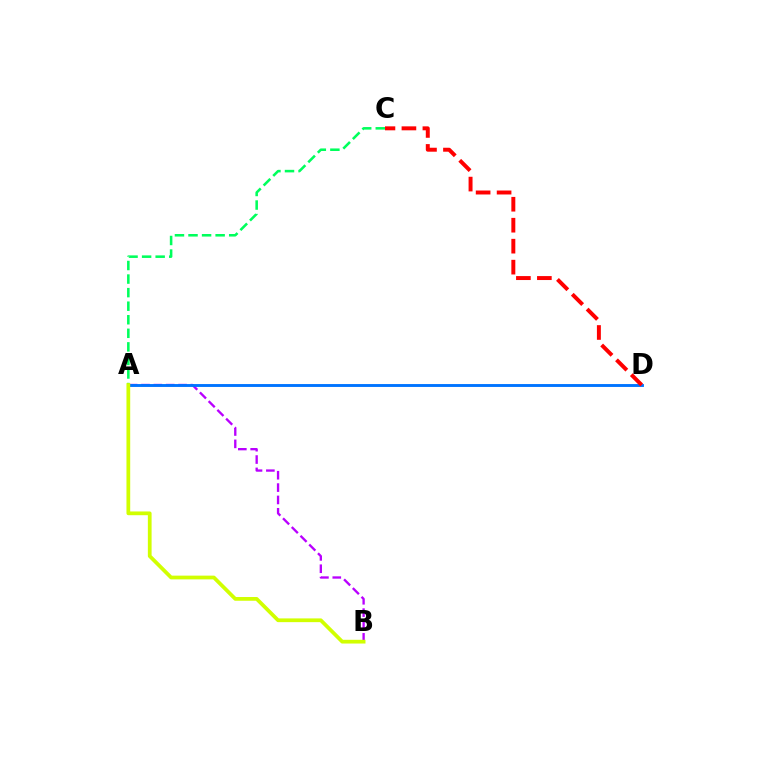{('A', 'B'): [{'color': '#b900ff', 'line_style': 'dashed', 'thickness': 1.68}, {'color': '#d1ff00', 'line_style': 'solid', 'thickness': 2.69}], ('A', 'C'): [{'color': '#00ff5c', 'line_style': 'dashed', 'thickness': 1.84}], ('A', 'D'): [{'color': '#0074ff', 'line_style': 'solid', 'thickness': 2.08}], ('C', 'D'): [{'color': '#ff0000', 'line_style': 'dashed', 'thickness': 2.85}]}